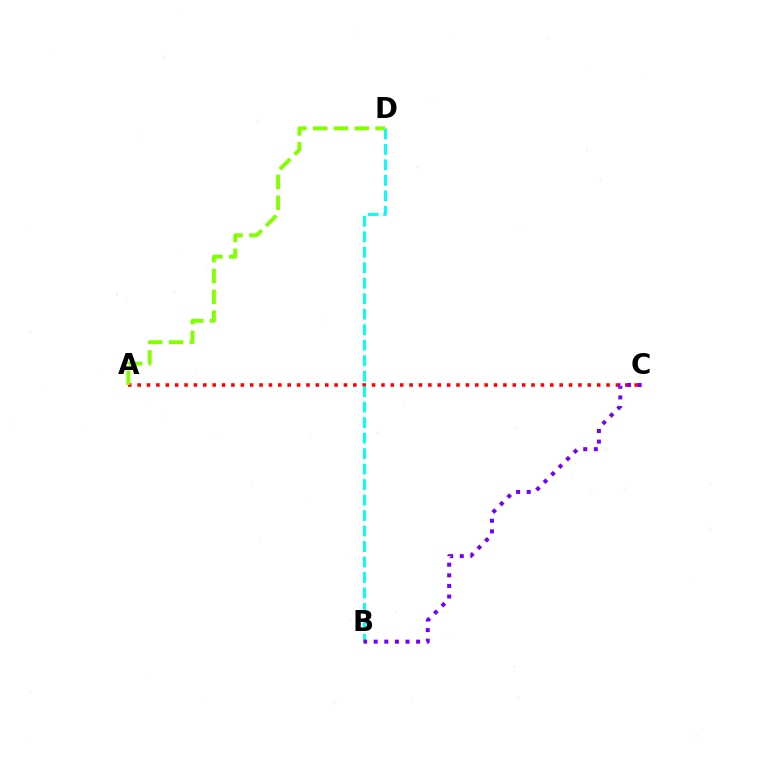{('A', 'C'): [{'color': '#ff0000', 'line_style': 'dotted', 'thickness': 2.55}], ('B', 'D'): [{'color': '#00fff6', 'line_style': 'dashed', 'thickness': 2.1}], ('B', 'C'): [{'color': '#7200ff', 'line_style': 'dotted', 'thickness': 2.88}], ('A', 'D'): [{'color': '#84ff00', 'line_style': 'dashed', 'thickness': 2.83}]}